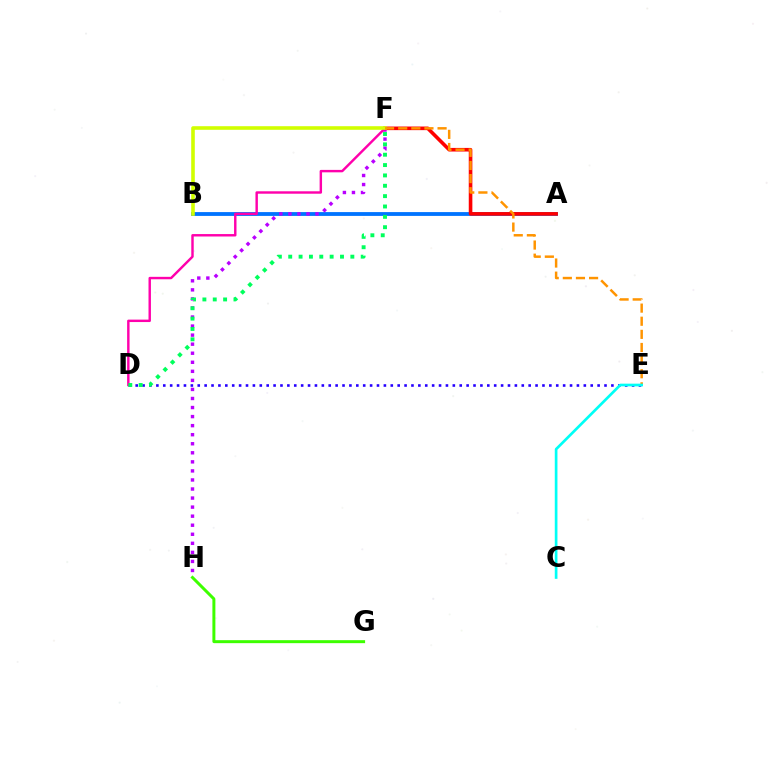{('A', 'B'): [{'color': '#0074ff', 'line_style': 'solid', 'thickness': 2.75}], ('F', 'H'): [{'color': '#b900ff', 'line_style': 'dotted', 'thickness': 2.46}], ('D', 'E'): [{'color': '#2500ff', 'line_style': 'dotted', 'thickness': 1.87}], ('A', 'F'): [{'color': '#ff0000', 'line_style': 'solid', 'thickness': 2.6}], ('D', 'F'): [{'color': '#ff00ac', 'line_style': 'solid', 'thickness': 1.75}, {'color': '#00ff5c', 'line_style': 'dotted', 'thickness': 2.81}], ('B', 'F'): [{'color': '#d1ff00', 'line_style': 'solid', 'thickness': 2.59}], ('E', 'F'): [{'color': '#ff9400', 'line_style': 'dashed', 'thickness': 1.78}], ('G', 'H'): [{'color': '#3dff00', 'line_style': 'solid', 'thickness': 2.15}], ('C', 'E'): [{'color': '#00fff6', 'line_style': 'solid', 'thickness': 1.93}]}